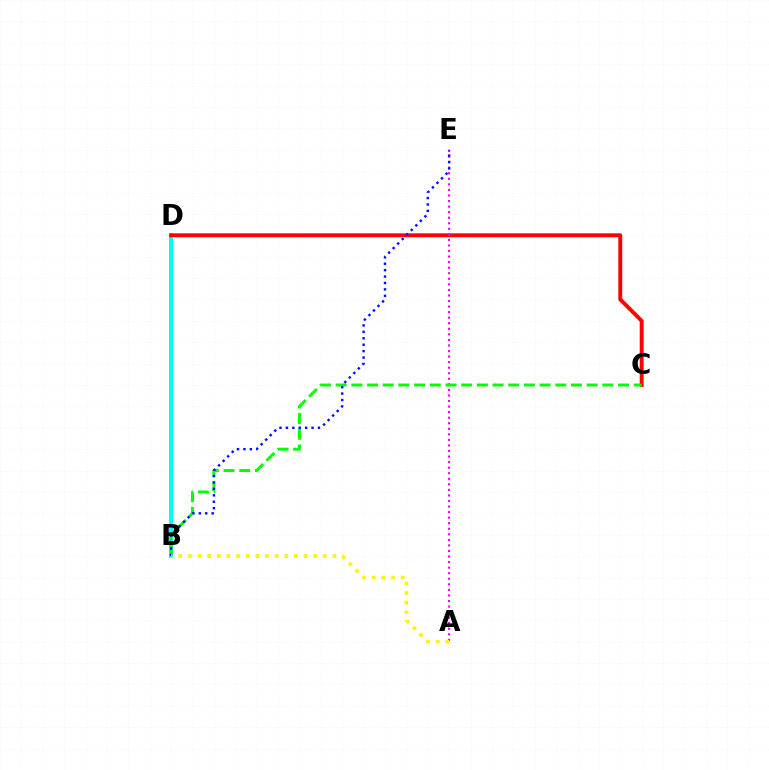{('B', 'D'): [{'color': '#00fff6', 'line_style': 'solid', 'thickness': 2.85}], ('C', 'D'): [{'color': '#ff0000', 'line_style': 'solid', 'thickness': 2.81}], ('A', 'E'): [{'color': '#ee00ff', 'line_style': 'dotted', 'thickness': 1.51}], ('B', 'C'): [{'color': '#08ff00', 'line_style': 'dashed', 'thickness': 2.13}], ('B', 'E'): [{'color': '#0010ff', 'line_style': 'dotted', 'thickness': 1.74}], ('A', 'B'): [{'color': '#fcf500', 'line_style': 'dotted', 'thickness': 2.62}]}